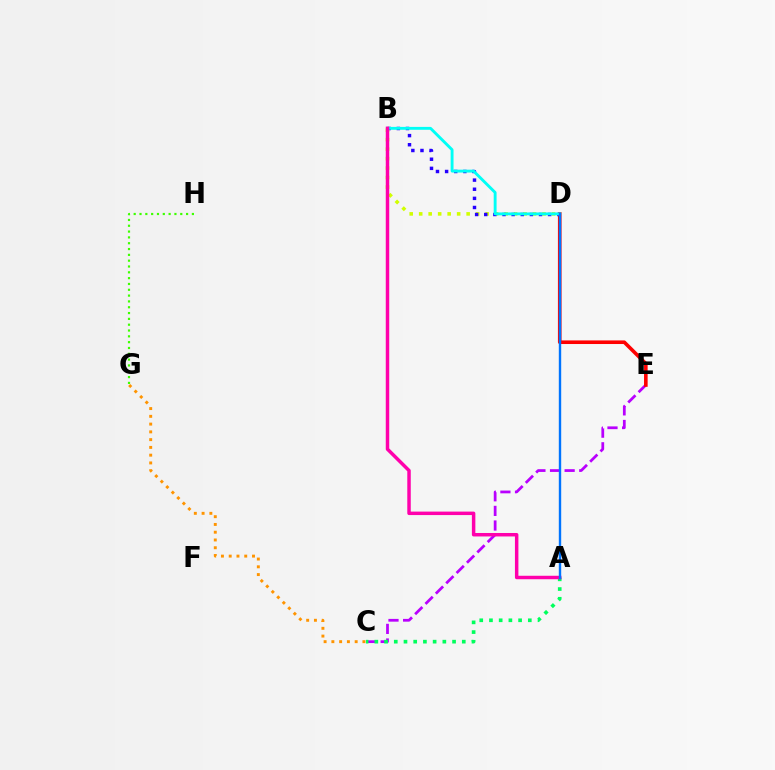{('C', 'E'): [{'color': '#b900ff', 'line_style': 'dashed', 'thickness': 1.98}], ('D', 'E'): [{'color': '#ff0000', 'line_style': 'solid', 'thickness': 2.6}], ('A', 'C'): [{'color': '#00ff5c', 'line_style': 'dotted', 'thickness': 2.64}], ('B', 'D'): [{'color': '#d1ff00', 'line_style': 'dotted', 'thickness': 2.58}, {'color': '#2500ff', 'line_style': 'dotted', 'thickness': 2.48}, {'color': '#00fff6', 'line_style': 'solid', 'thickness': 2.07}], ('C', 'G'): [{'color': '#ff9400', 'line_style': 'dotted', 'thickness': 2.11}], ('A', 'B'): [{'color': '#ff00ac', 'line_style': 'solid', 'thickness': 2.5}], ('A', 'D'): [{'color': '#0074ff', 'line_style': 'solid', 'thickness': 1.72}], ('G', 'H'): [{'color': '#3dff00', 'line_style': 'dotted', 'thickness': 1.58}]}